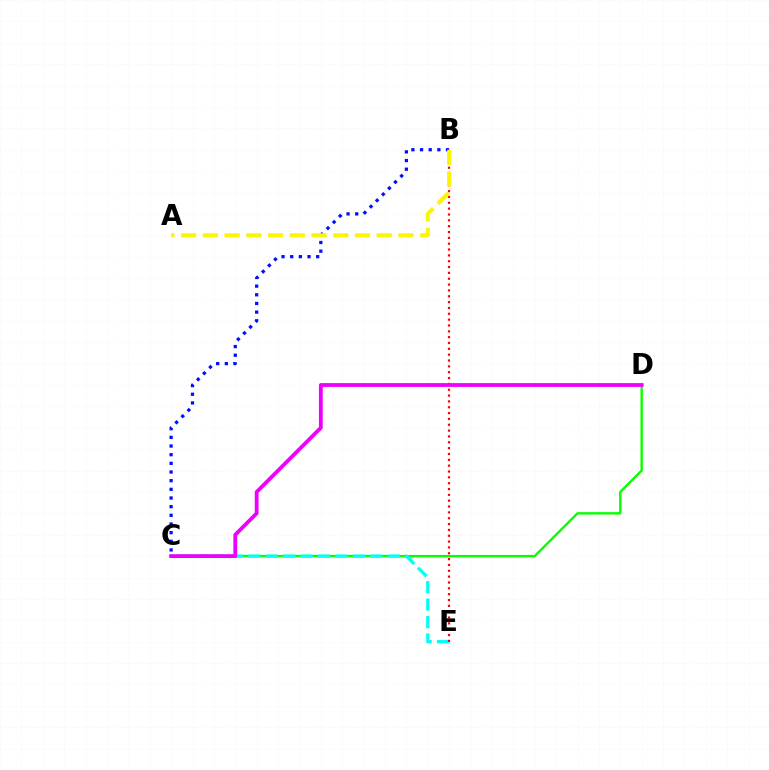{('C', 'D'): [{'color': '#08ff00', 'line_style': 'solid', 'thickness': 1.73}, {'color': '#ee00ff', 'line_style': 'solid', 'thickness': 2.75}], ('C', 'E'): [{'color': '#00fff6', 'line_style': 'dashed', 'thickness': 2.37}], ('B', 'E'): [{'color': '#ff0000', 'line_style': 'dotted', 'thickness': 1.59}], ('B', 'C'): [{'color': '#0010ff', 'line_style': 'dotted', 'thickness': 2.35}], ('A', 'B'): [{'color': '#fcf500', 'line_style': 'dashed', 'thickness': 2.95}]}